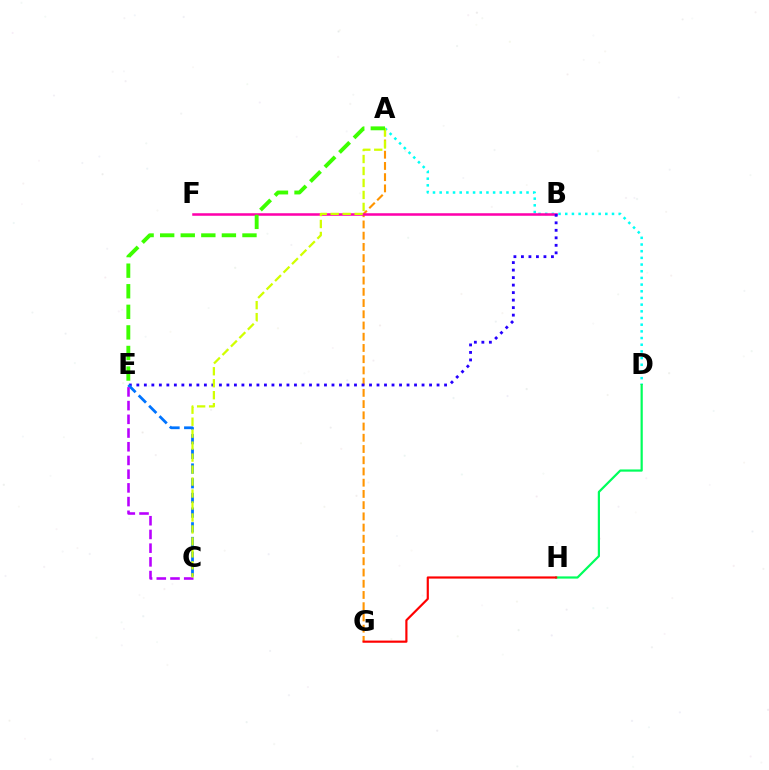{('A', 'D'): [{'color': '#00fff6', 'line_style': 'dotted', 'thickness': 1.81}], ('A', 'G'): [{'color': '#ff9400', 'line_style': 'dashed', 'thickness': 1.53}], ('B', 'F'): [{'color': '#ff00ac', 'line_style': 'solid', 'thickness': 1.82}], ('B', 'E'): [{'color': '#2500ff', 'line_style': 'dotted', 'thickness': 2.04}], ('C', 'E'): [{'color': '#0074ff', 'line_style': 'dashed', 'thickness': 2.0}, {'color': '#b900ff', 'line_style': 'dashed', 'thickness': 1.86}], ('D', 'H'): [{'color': '#00ff5c', 'line_style': 'solid', 'thickness': 1.59}], ('A', 'C'): [{'color': '#d1ff00', 'line_style': 'dashed', 'thickness': 1.63}], ('A', 'E'): [{'color': '#3dff00', 'line_style': 'dashed', 'thickness': 2.79}], ('G', 'H'): [{'color': '#ff0000', 'line_style': 'solid', 'thickness': 1.57}]}